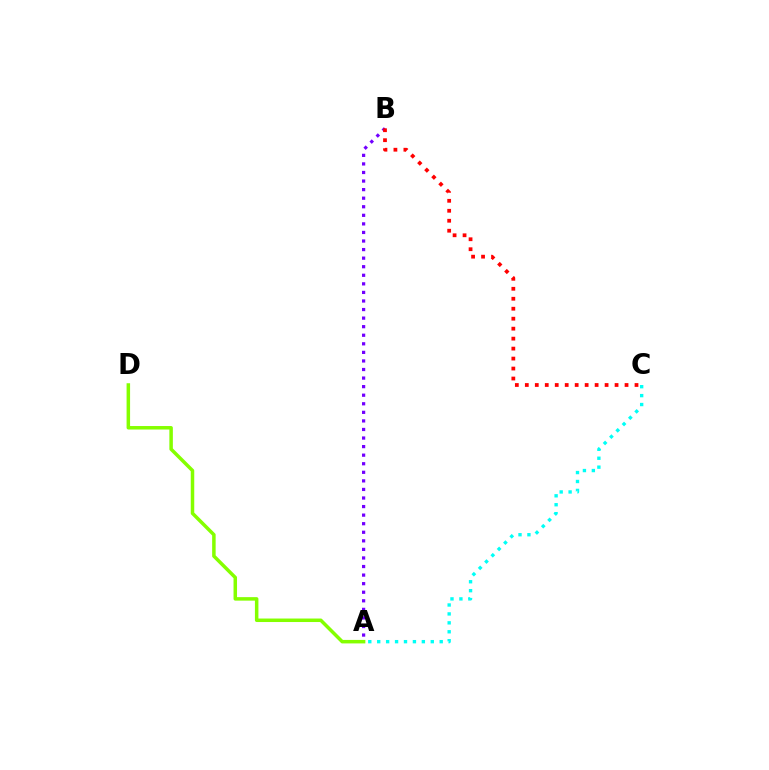{('A', 'B'): [{'color': '#7200ff', 'line_style': 'dotted', 'thickness': 2.33}], ('B', 'C'): [{'color': '#ff0000', 'line_style': 'dotted', 'thickness': 2.71}], ('A', 'C'): [{'color': '#00fff6', 'line_style': 'dotted', 'thickness': 2.43}], ('A', 'D'): [{'color': '#84ff00', 'line_style': 'solid', 'thickness': 2.52}]}